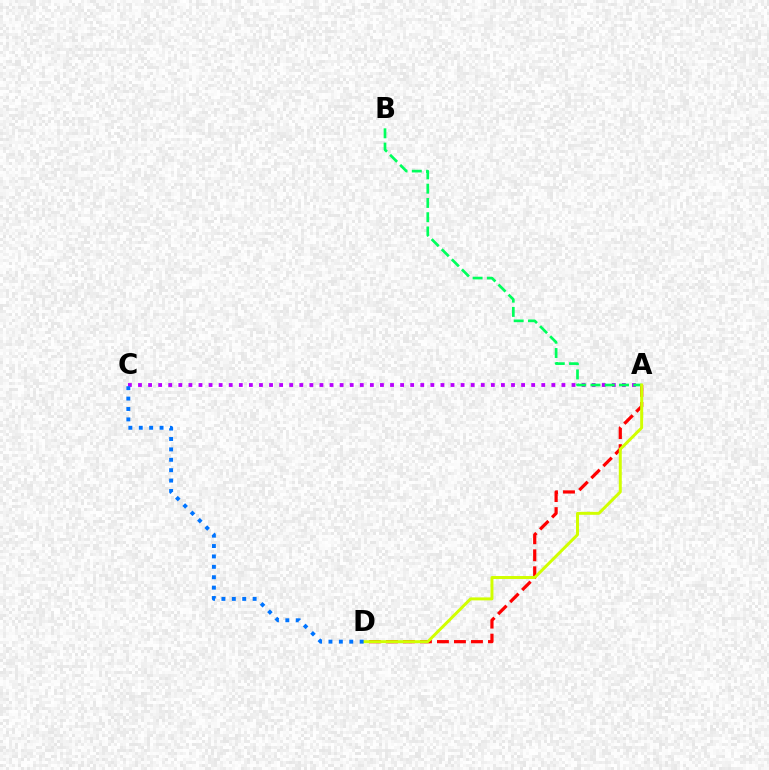{('A', 'D'): [{'color': '#ff0000', 'line_style': 'dashed', 'thickness': 2.31}, {'color': '#d1ff00', 'line_style': 'solid', 'thickness': 2.14}], ('A', 'C'): [{'color': '#b900ff', 'line_style': 'dotted', 'thickness': 2.74}], ('A', 'B'): [{'color': '#00ff5c', 'line_style': 'dashed', 'thickness': 1.94}], ('C', 'D'): [{'color': '#0074ff', 'line_style': 'dotted', 'thickness': 2.82}]}